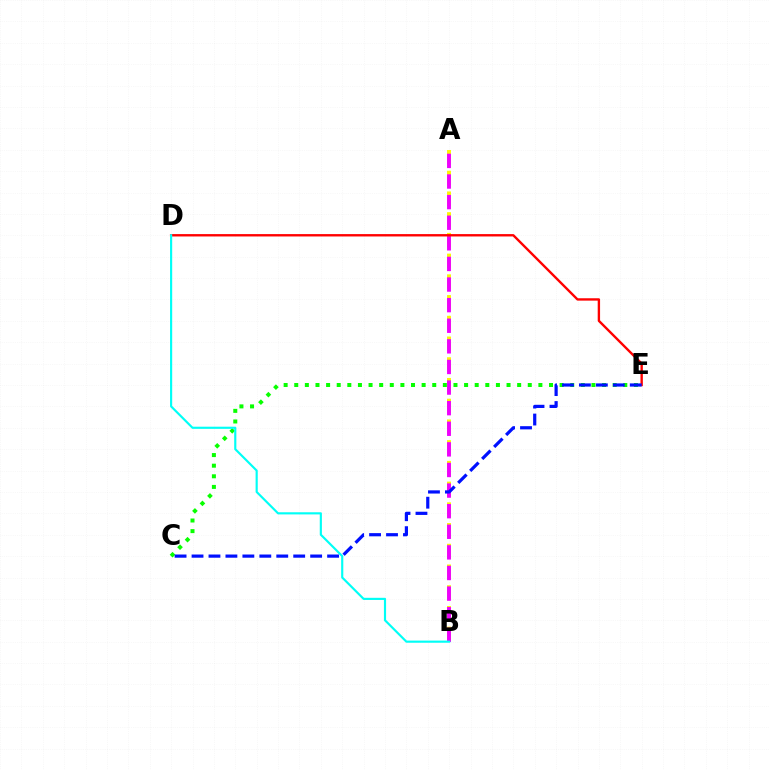{('C', 'E'): [{'color': '#08ff00', 'line_style': 'dotted', 'thickness': 2.88}, {'color': '#0010ff', 'line_style': 'dashed', 'thickness': 2.3}], ('A', 'B'): [{'color': '#fcf500', 'line_style': 'dashed', 'thickness': 2.82}, {'color': '#ee00ff', 'line_style': 'dashed', 'thickness': 2.8}], ('D', 'E'): [{'color': '#ff0000', 'line_style': 'solid', 'thickness': 1.71}], ('B', 'D'): [{'color': '#00fff6', 'line_style': 'solid', 'thickness': 1.55}]}